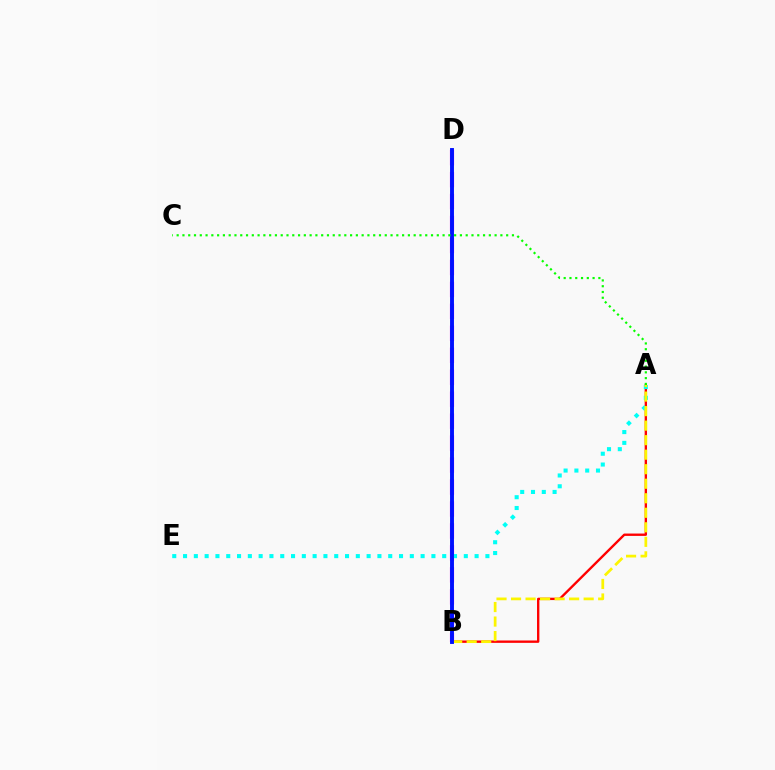{('B', 'D'): [{'color': '#ee00ff', 'line_style': 'dashed', 'thickness': 2.98}, {'color': '#0010ff', 'line_style': 'solid', 'thickness': 2.81}], ('A', 'B'): [{'color': '#ff0000', 'line_style': 'solid', 'thickness': 1.7}, {'color': '#fcf500', 'line_style': 'dashed', 'thickness': 1.97}], ('A', 'E'): [{'color': '#00fff6', 'line_style': 'dotted', 'thickness': 2.93}], ('A', 'C'): [{'color': '#08ff00', 'line_style': 'dotted', 'thickness': 1.57}]}